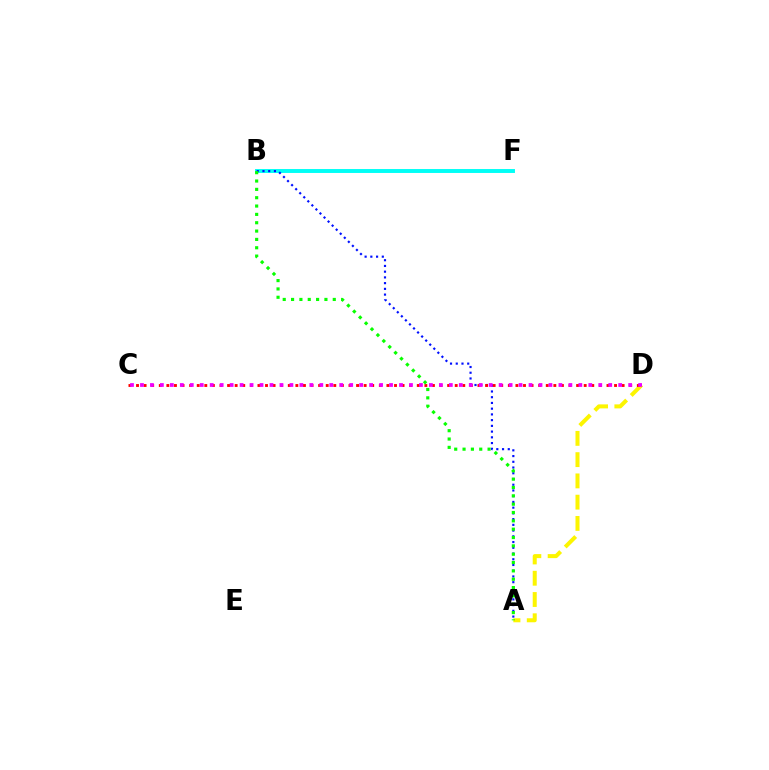{('A', 'D'): [{'color': '#fcf500', 'line_style': 'dashed', 'thickness': 2.89}], ('B', 'F'): [{'color': '#00fff6', 'line_style': 'solid', 'thickness': 2.83}], ('A', 'B'): [{'color': '#0010ff', 'line_style': 'dotted', 'thickness': 1.56}, {'color': '#08ff00', 'line_style': 'dotted', 'thickness': 2.27}], ('C', 'D'): [{'color': '#ff0000', 'line_style': 'dotted', 'thickness': 2.06}, {'color': '#ee00ff', 'line_style': 'dotted', 'thickness': 2.71}]}